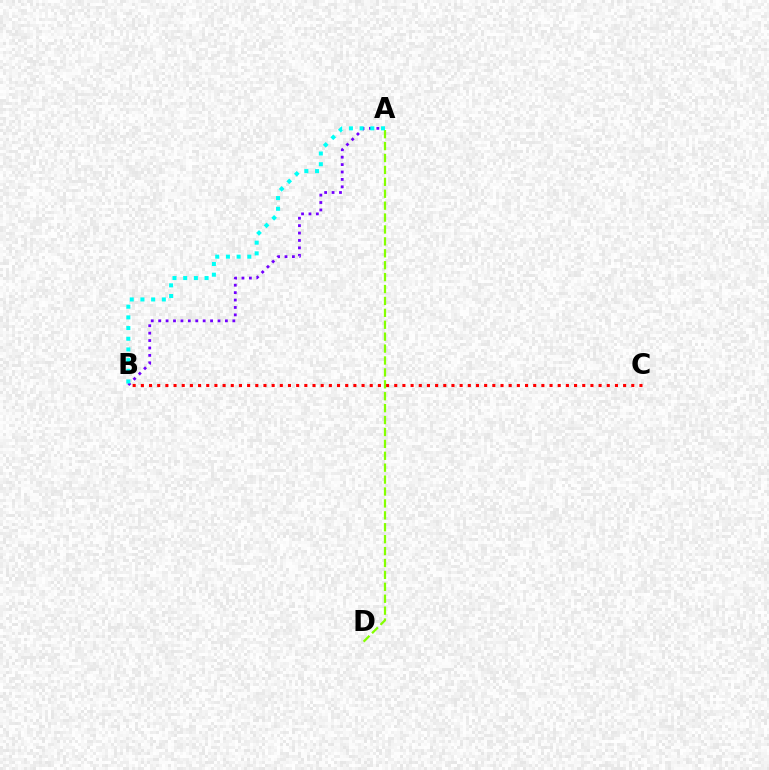{('A', 'B'): [{'color': '#7200ff', 'line_style': 'dotted', 'thickness': 2.01}, {'color': '#00fff6', 'line_style': 'dotted', 'thickness': 2.9}], ('B', 'C'): [{'color': '#ff0000', 'line_style': 'dotted', 'thickness': 2.22}], ('A', 'D'): [{'color': '#84ff00', 'line_style': 'dashed', 'thickness': 1.62}]}